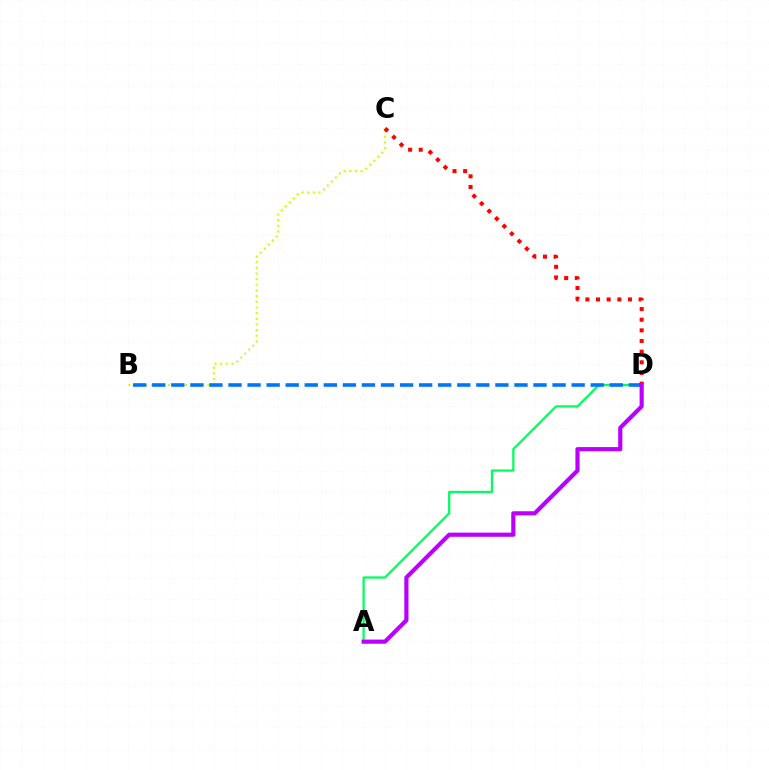{('B', 'C'): [{'color': '#d1ff00', 'line_style': 'dotted', 'thickness': 1.54}], ('A', 'D'): [{'color': '#00ff5c', 'line_style': 'solid', 'thickness': 1.62}, {'color': '#b900ff', 'line_style': 'solid', 'thickness': 3.0}], ('B', 'D'): [{'color': '#0074ff', 'line_style': 'dashed', 'thickness': 2.59}], ('C', 'D'): [{'color': '#ff0000', 'line_style': 'dotted', 'thickness': 2.89}]}